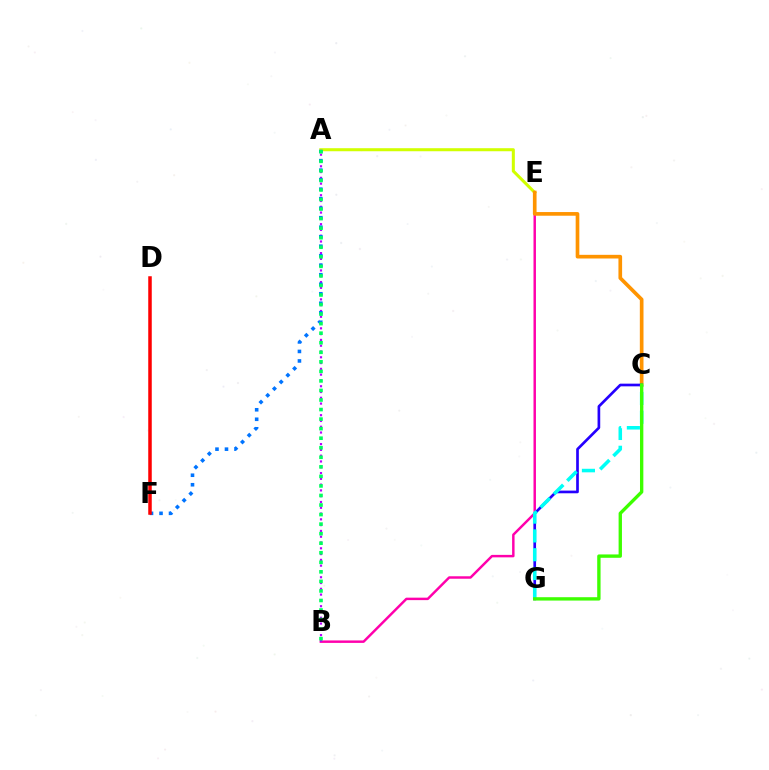{('B', 'E'): [{'color': '#ff00ac', 'line_style': 'solid', 'thickness': 1.77}], ('A', 'B'): [{'color': '#b900ff', 'line_style': 'dotted', 'thickness': 1.57}, {'color': '#00ff5c', 'line_style': 'dotted', 'thickness': 2.59}], ('A', 'E'): [{'color': '#d1ff00', 'line_style': 'solid', 'thickness': 2.19}], ('C', 'E'): [{'color': '#ff9400', 'line_style': 'solid', 'thickness': 2.64}], ('A', 'F'): [{'color': '#0074ff', 'line_style': 'dotted', 'thickness': 2.58}], ('C', 'G'): [{'color': '#2500ff', 'line_style': 'solid', 'thickness': 1.93}, {'color': '#00fff6', 'line_style': 'dashed', 'thickness': 2.55}, {'color': '#3dff00', 'line_style': 'solid', 'thickness': 2.41}], ('D', 'F'): [{'color': '#ff0000', 'line_style': 'solid', 'thickness': 2.52}]}